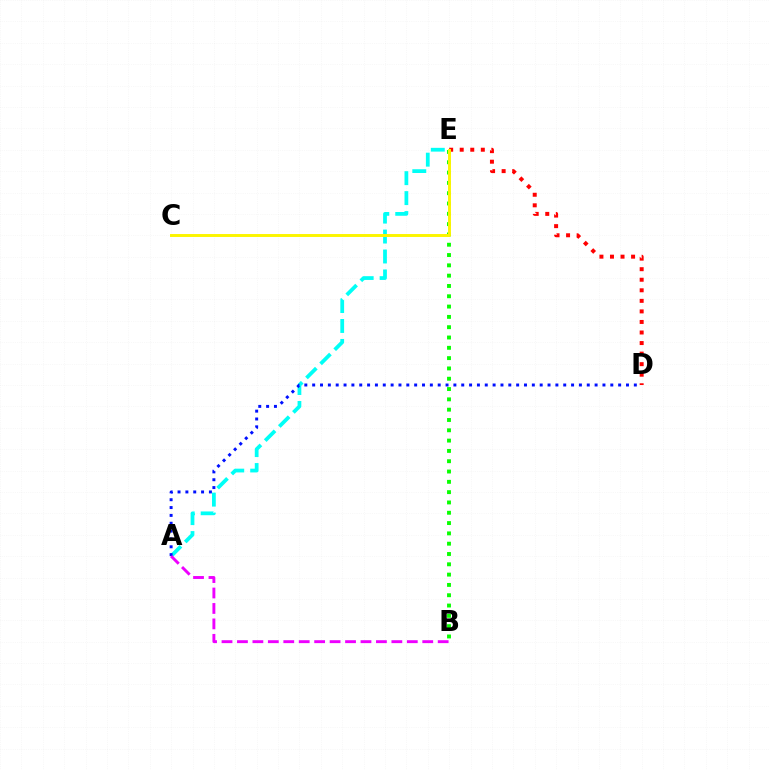{('A', 'E'): [{'color': '#00fff6', 'line_style': 'dashed', 'thickness': 2.71}], ('B', 'E'): [{'color': '#08ff00', 'line_style': 'dotted', 'thickness': 2.8}], ('A', 'D'): [{'color': '#0010ff', 'line_style': 'dotted', 'thickness': 2.13}], ('A', 'B'): [{'color': '#ee00ff', 'line_style': 'dashed', 'thickness': 2.1}], ('D', 'E'): [{'color': '#ff0000', 'line_style': 'dotted', 'thickness': 2.87}], ('C', 'E'): [{'color': '#fcf500', 'line_style': 'solid', 'thickness': 2.11}]}